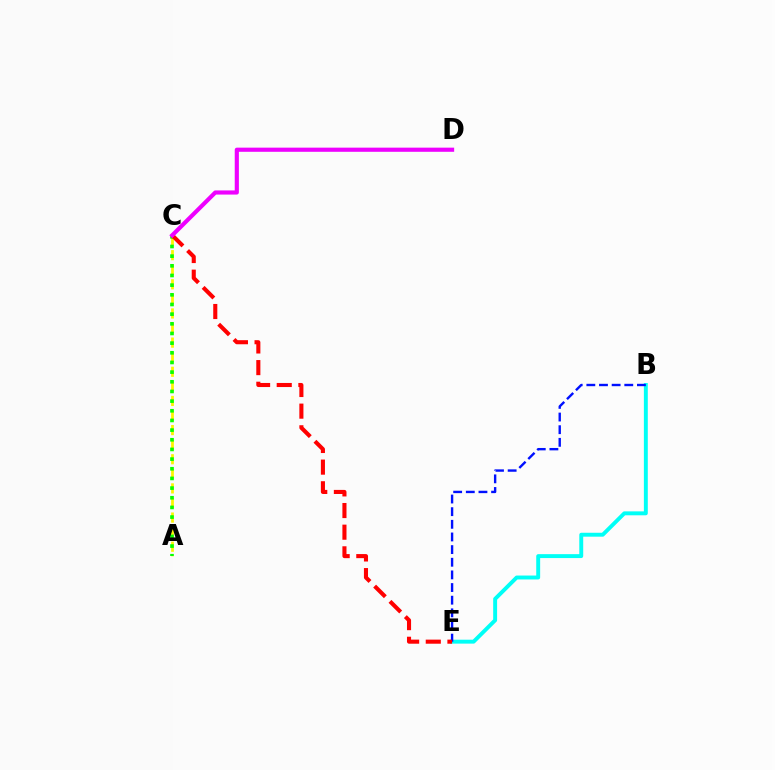{('A', 'C'): [{'color': '#fcf500', 'line_style': 'dashed', 'thickness': 1.98}, {'color': '#08ff00', 'line_style': 'dotted', 'thickness': 2.63}], ('B', 'E'): [{'color': '#00fff6', 'line_style': 'solid', 'thickness': 2.82}, {'color': '#0010ff', 'line_style': 'dashed', 'thickness': 1.72}], ('C', 'E'): [{'color': '#ff0000', 'line_style': 'dashed', 'thickness': 2.94}], ('C', 'D'): [{'color': '#ee00ff', 'line_style': 'solid', 'thickness': 2.98}]}